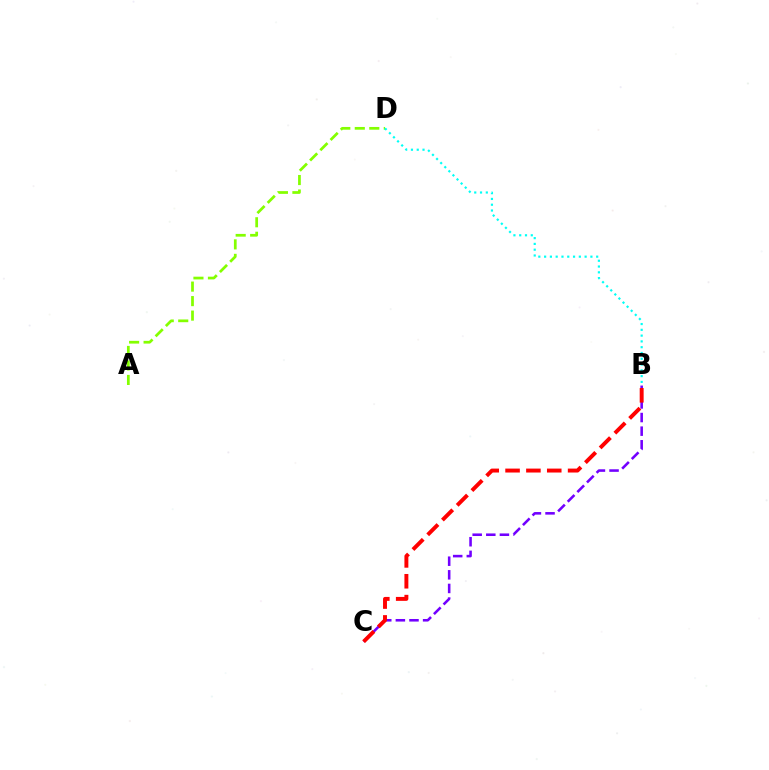{('B', 'C'): [{'color': '#7200ff', 'line_style': 'dashed', 'thickness': 1.85}, {'color': '#ff0000', 'line_style': 'dashed', 'thickness': 2.83}], ('A', 'D'): [{'color': '#84ff00', 'line_style': 'dashed', 'thickness': 1.97}], ('B', 'D'): [{'color': '#00fff6', 'line_style': 'dotted', 'thickness': 1.57}]}